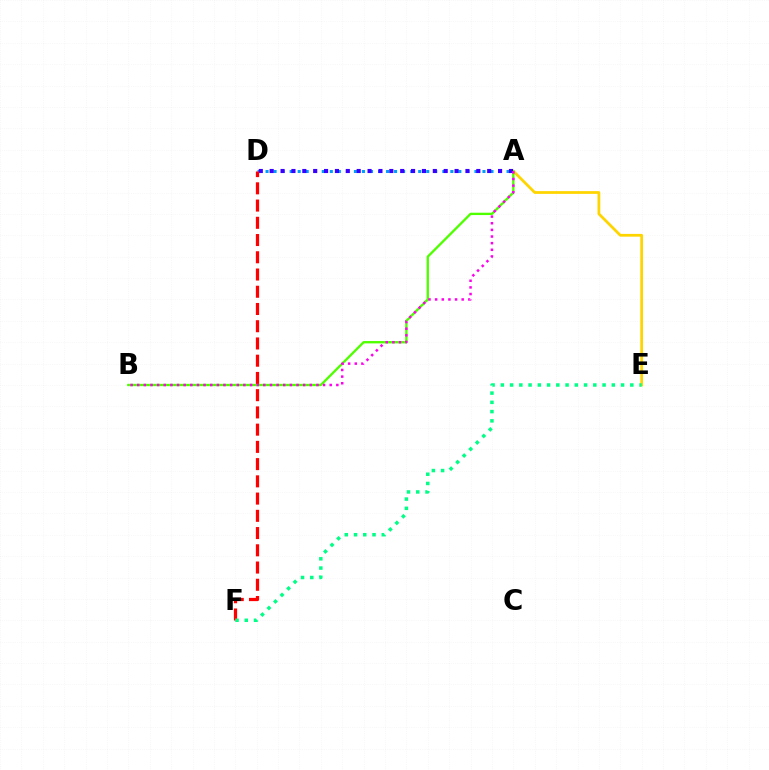{('A', 'E'): [{'color': '#ffd500', 'line_style': 'solid', 'thickness': 1.99}], ('A', 'B'): [{'color': '#4fff00', 'line_style': 'solid', 'thickness': 1.69}, {'color': '#ff00ed', 'line_style': 'dotted', 'thickness': 1.8}], ('A', 'D'): [{'color': '#009eff', 'line_style': 'dotted', 'thickness': 2.18}, {'color': '#3700ff', 'line_style': 'dotted', 'thickness': 2.95}], ('D', 'F'): [{'color': '#ff0000', 'line_style': 'dashed', 'thickness': 2.34}], ('E', 'F'): [{'color': '#00ff86', 'line_style': 'dotted', 'thickness': 2.51}]}